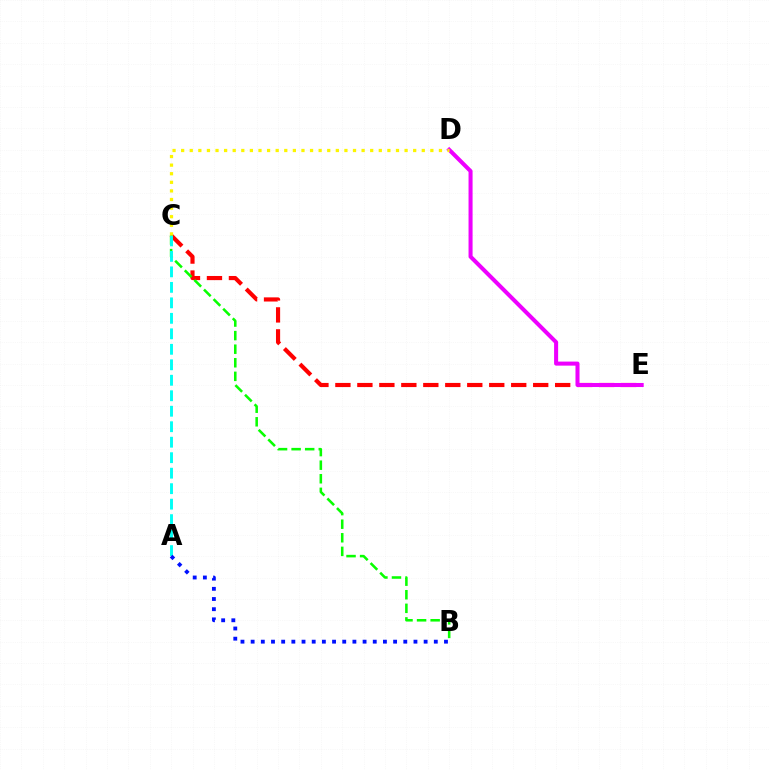{('C', 'E'): [{'color': '#ff0000', 'line_style': 'dashed', 'thickness': 2.99}], ('B', 'C'): [{'color': '#08ff00', 'line_style': 'dashed', 'thickness': 1.84}], ('A', 'C'): [{'color': '#00fff6', 'line_style': 'dashed', 'thickness': 2.1}], ('D', 'E'): [{'color': '#ee00ff', 'line_style': 'solid', 'thickness': 2.91}], ('C', 'D'): [{'color': '#fcf500', 'line_style': 'dotted', 'thickness': 2.33}], ('A', 'B'): [{'color': '#0010ff', 'line_style': 'dotted', 'thickness': 2.76}]}